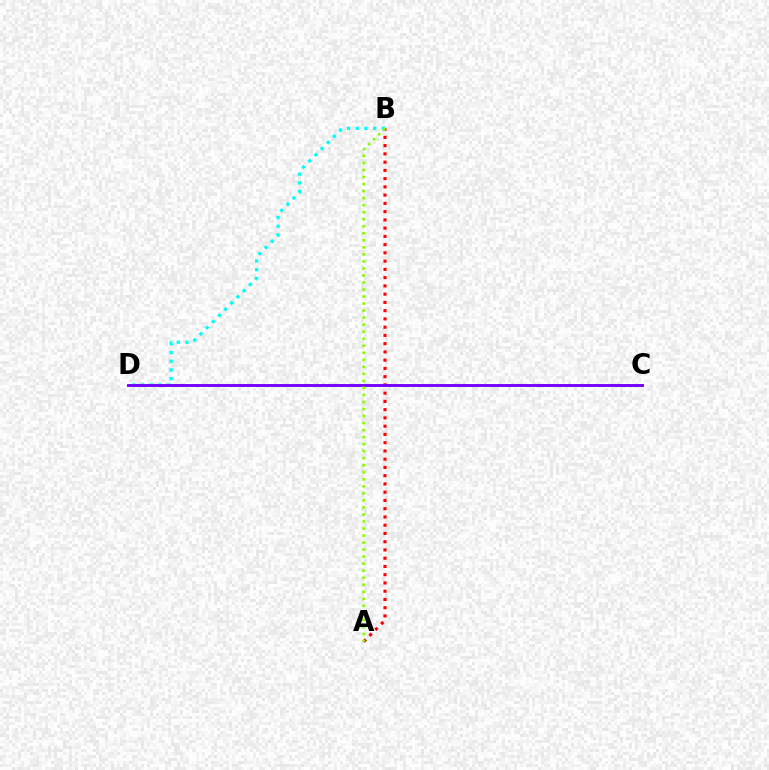{('A', 'B'): [{'color': '#ff0000', 'line_style': 'dotted', 'thickness': 2.24}, {'color': '#84ff00', 'line_style': 'dotted', 'thickness': 1.91}], ('B', 'D'): [{'color': '#00fff6', 'line_style': 'dotted', 'thickness': 2.37}], ('C', 'D'): [{'color': '#7200ff', 'line_style': 'solid', 'thickness': 2.08}]}